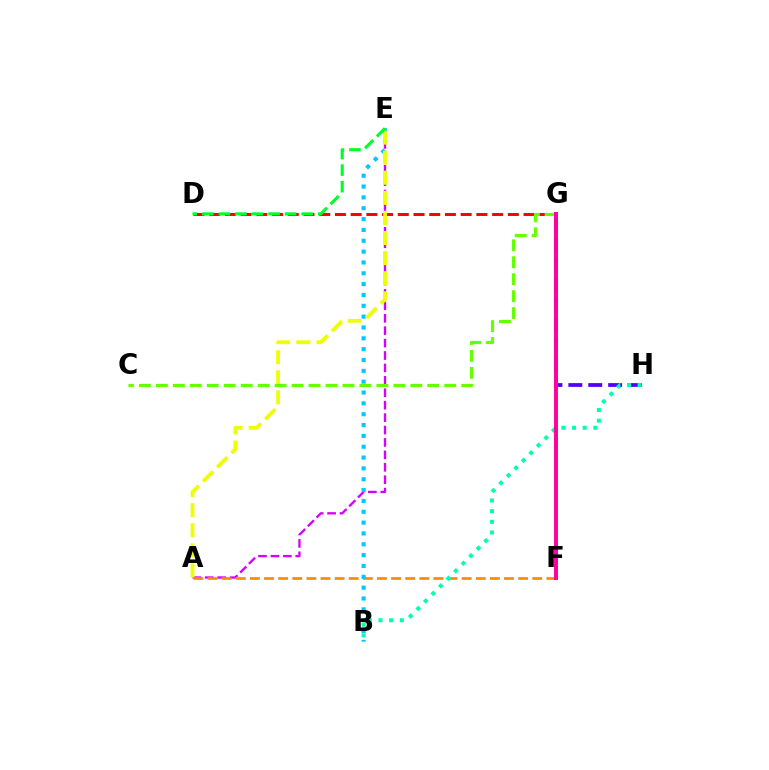{('A', 'E'): [{'color': '#d600ff', 'line_style': 'dashed', 'thickness': 1.69}, {'color': '#eeff00', 'line_style': 'dashed', 'thickness': 2.73}], ('A', 'F'): [{'color': '#ff8800', 'line_style': 'dashed', 'thickness': 1.92}], ('G', 'H'): [{'color': '#4f00ff', 'line_style': 'dashed', 'thickness': 2.7}], ('D', 'G'): [{'color': '#ff0000', 'line_style': 'dashed', 'thickness': 2.13}], ('F', 'G'): [{'color': '#003fff', 'line_style': 'solid', 'thickness': 1.55}, {'color': '#ff00a0', 'line_style': 'solid', 'thickness': 2.84}], ('B', 'H'): [{'color': '#00ffaf', 'line_style': 'dotted', 'thickness': 2.89}], ('B', 'E'): [{'color': '#00c7ff', 'line_style': 'dotted', 'thickness': 2.95}], ('C', 'G'): [{'color': '#66ff00', 'line_style': 'dashed', 'thickness': 2.3}], ('D', 'E'): [{'color': '#00ff27', 'line_style': 'dashed', 'thickness': 2.25}]}